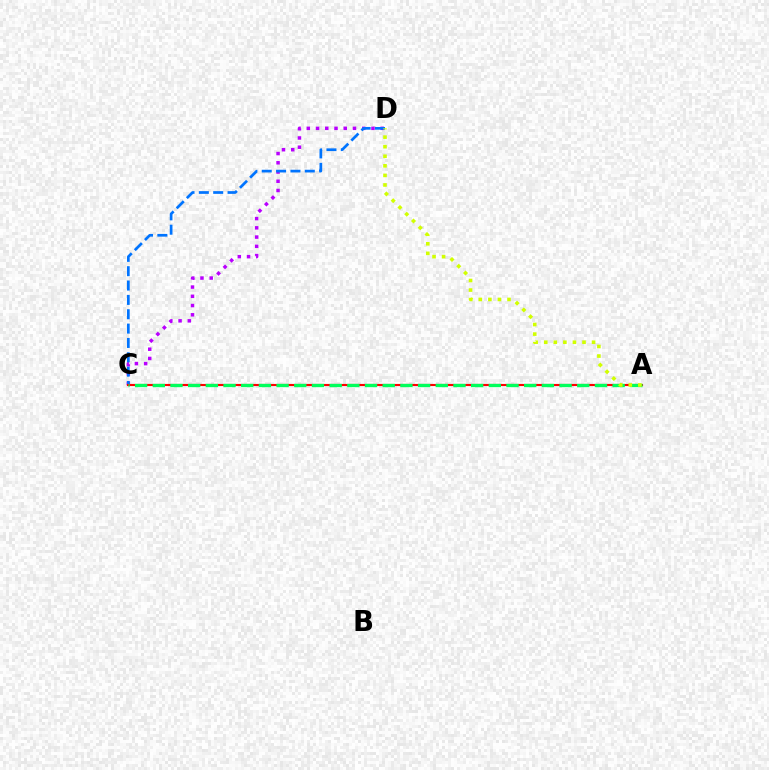{('C', 'D'): [{'color': '#b900ff', 'line_style': 'dotted', 'thickness': 2.51}, {'color': '#0074ff', 'line_style': 'dashed', 'thickness': 1.95}], ('A', 'C'): [{'color': '#ff0000', 'line_style': 'solid', 'thickness': 1.54}, {'color': '#00ff5c', 'line_style': 'dashed', 'thickness': 2.4}], ('A', 'D'): [{'color': '#d1ff00', 'line_style': 'dotted', 'thickness': 2.6}]}